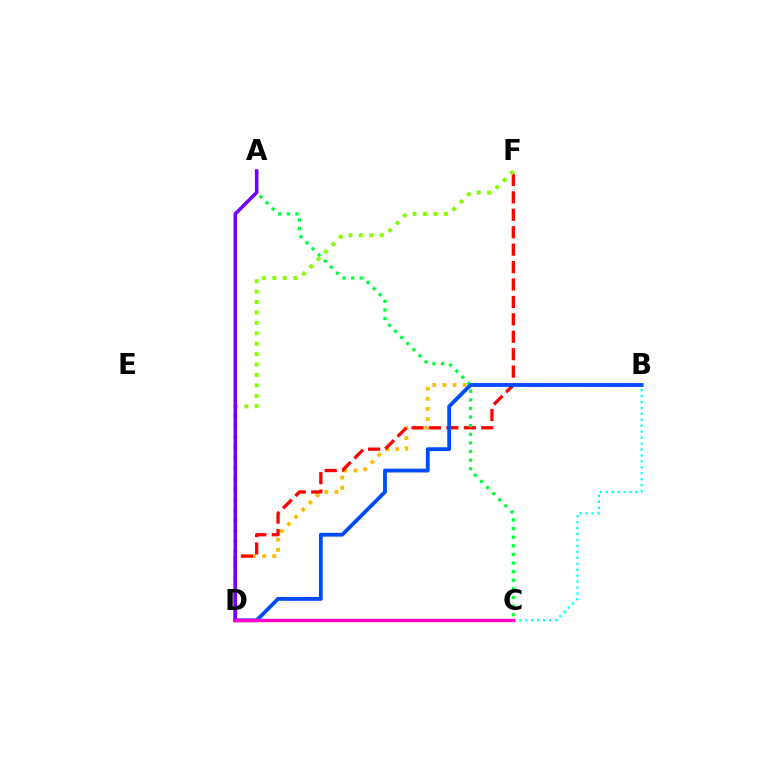{('B', 'D'): [{'color': '#ffbd00', 'line_style': 'dotted', 'thickness': 2.75}, {'color': '#004bff', 'line_style': 'solid', 'thickness': 2.75}], ('D', 'F'): [{'color': '#ff0000', 'line_style': 'dashed', 'thickness': 2.37}, {'color': '#84ff00', 'line_style': 'dotted', 'thickness': 2.83}], ('A', 'C'): [{'color': '#00ff39', 'line_style': 'dotted', 'thickness': 2.34}], ('B', 'C'): [{'color': '#00fff6', 'line_style': 'dotted', 'thickness': 1.62}], ('A', 'D'): [{'color': '#7200ff', 'line_style': 'solid', 'thickness': 2.54}], ('C', 'D'): [{'color': '#ff00cf', 'line_style': 'solid', 'thickness': 2.43}]}